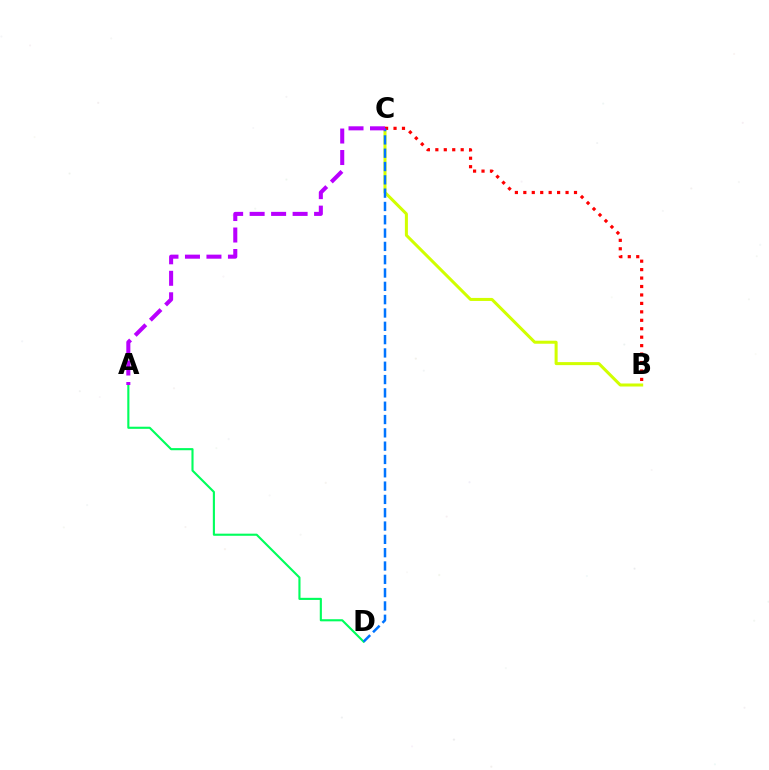{('B', 'C'): [{'color': '#d1ff00', 'line_style': 'solid', 'thickness': 2.18}, {'color': '#ff0000', 'line_style': 'dotted', 'thickness': 2.29}], ('A', 'D'): [{'color': '#00ff5c', 'line_style': 'solid', 'thickness': 1.53}], ('C', 'D'): [{'color': '#0074ff', 'line_style': 'dashed', 'thickness': 1.81}], ('A', 'C'): [{'color': '#b900ff', 'line_style': 'dashed', 'thickness': 2.92}]}